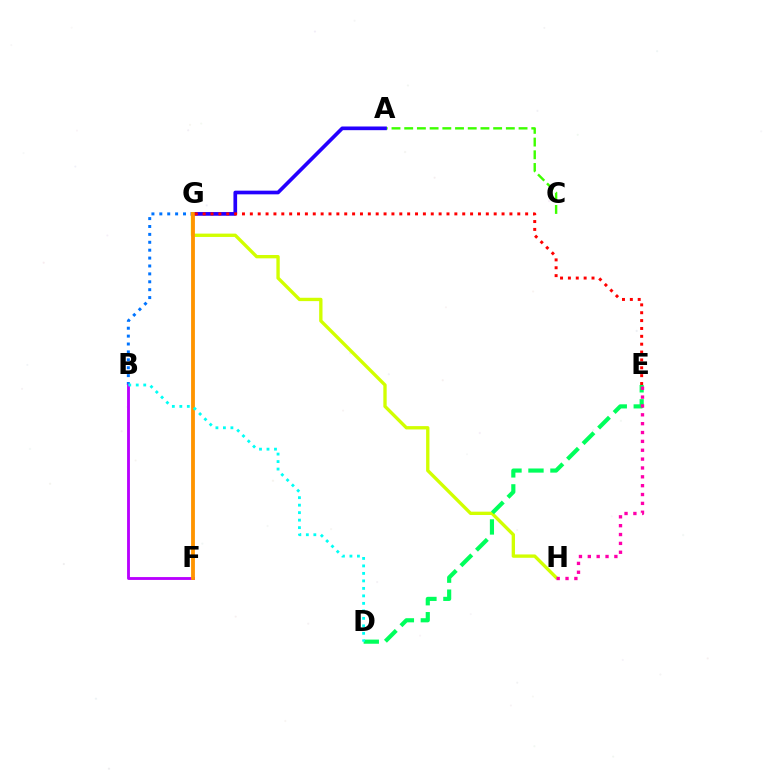{('A', 'C'): [{'color': '#3dff00', 'line_style': 'dashed', 'thickness': 1.73}], ('B', 'G'): [{'color': '#0074ff', 'line_style': 'dotted', 'thickness': 2.15}], ('A', 'G'): [{'color': '#2500ff', 'line_style': 'solid', 'thickness': 2.65}], ('G', 'H'): [{'color': '#d1ff00', 'line_style': 'solid', 'thickness': 2.4}], ('B', 'F'): [{'color': '#b900ff', 'line_style': 'solid', 'thickness': 2.05}], ('D', 'E'): [{'color': '#00ff5c', 'line_style': 'dashed', 'thickness': 2.99}], ('F', 'G'): [{'color': '#ff9400', 'line_style': 'solid', 'thickness': 2.76}], ('E', 'G'): [{'color': '#ff0000', 'line_style': 'dotted', 'thickness': 2.14}], ('E', 'H'): [{'color': '#ff00ac', 'line_style': 'dotted', 'thickness': 2.41}], ('B', 'D'): [{'color': '#00fff6', 'line_style': 'dotted', 'thickness': 2.04}]}